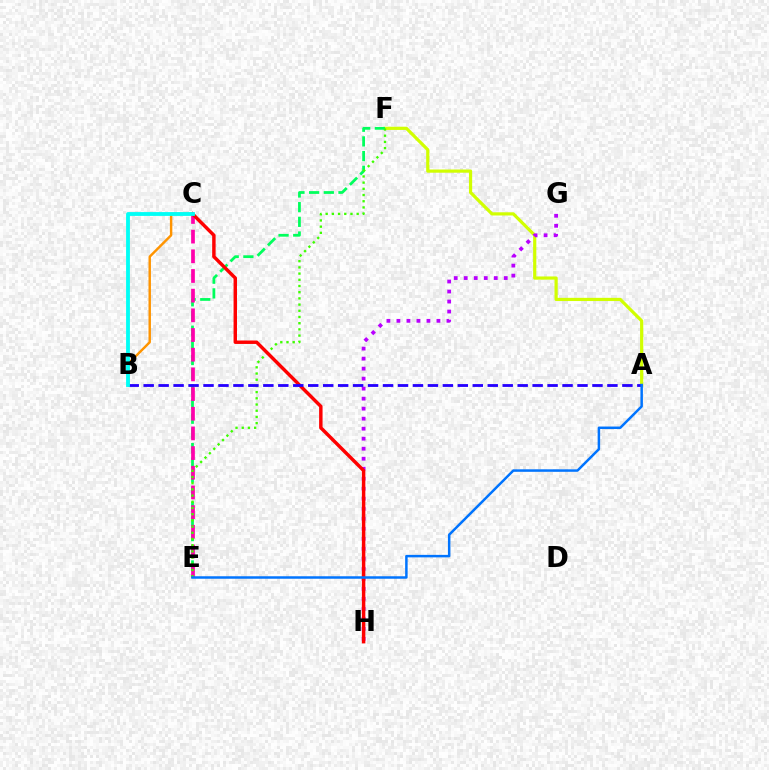{('A', 'F'): [{'color': '#d1ff00', 'line_style': 'solid', 'thickness': 2.3}], ('E', 'F'): [{'color': '#00ff5c', 'line_style': 'dashed', 'thickness': 1.99}, {'color': '#3dff00', 'line_style': 'dotted', 'thickness': 1.68}], ('B', 'C'): [{'color': '#ff9400', 'line_style': 'solid', 'thickness': 1.76}, {'color': '#00fff6', 'line_style': 'solid', 'thickness': 2.75}], ('C', 'E'): [{'color': '#ff00ac', 'line_style': 'dashed', 'thickness': 2.67}], ('G', 'H'): [{'color': '#b900ff', 'line_style': 'dotted', 'thickness': 2.72}], ('C', 'H'): [{'color': '#ff0000', 'line_style': 'solid', 'thickness': 2.48}], ('A', 'B'): [{'color': '#2500ff', 'line_style': 'dashed', 'thickness': 2.03}], ('A', 'E'): [{'color': '#0074ff', 'line_style': 'solid', 'thickness': 1.79}]}